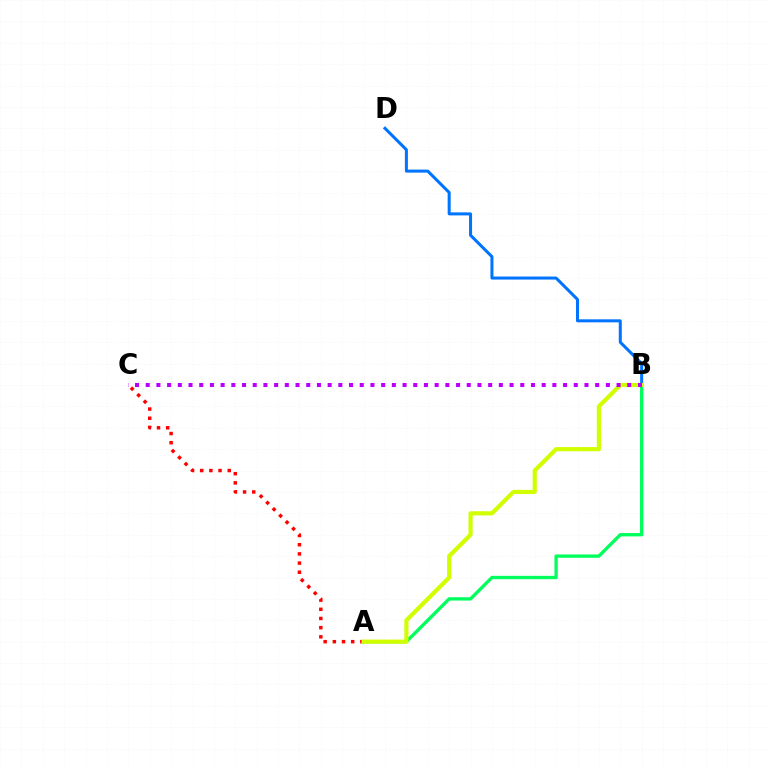{('A', 'C'): [{'color': '#ff0000', 'line_style': 'dotted', 'thickness': 2.49}], ('B', 'D'): [{'color': '#0074ff', 'line_style': 'solid', 'thickness': 2.18}], ('A', 'B'): [{'color': '#00ff5c', 'line_style': 'solid', 'thickness': 2.4}, {'color': '#d1ff00', 'line_style': 'solid', 'thickness': 2.99}], ('B', 'C'): [{'color': '#b900ff', 'line_style': 'dotted', 'thickness': 2.91}]}